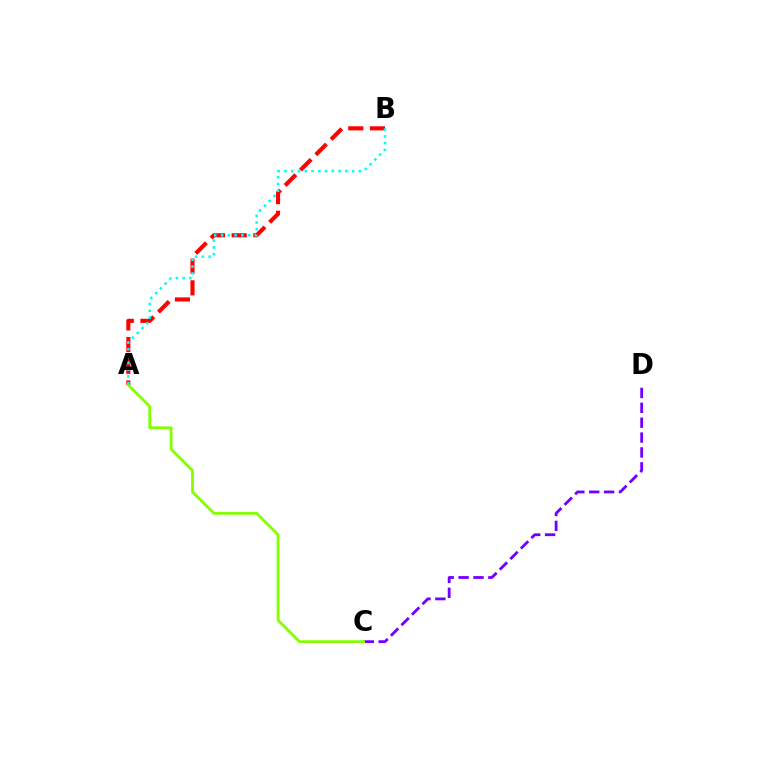{('C', 'D'): [{'color': '#7200ff', 'line_style': 'dashed', 'thickness': 2.02}], ('A', 'B'): [{'color': '#ff0000', 'line_style': 'dashed', 'thickness': 2.94}, {'color': '#00fff6', 'line_style': 'dotted', 'thickness': 1.84}], ('A', 'C'): [{'color': '#84ff00', 'line_style': 'solid', 'thickness': 2.02}]}